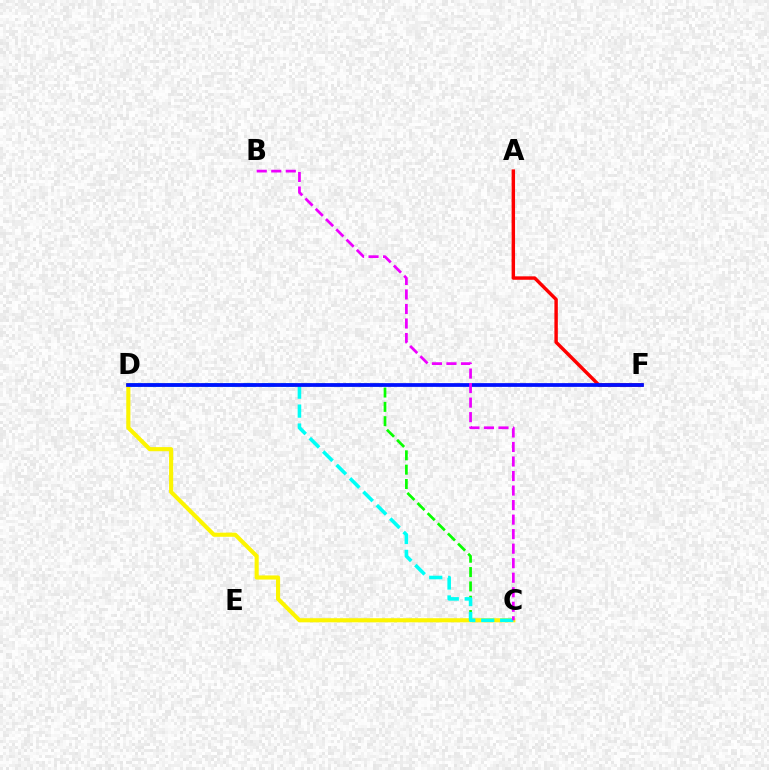{('C', 'D'): [{'color': '#08ff00', 'line_style': 'dashed', 'thickness': 1.95}, {'color': '#fcf500', 'line_style': 'solid', 'thickness': 2.96}, {'color': '#00fff6', 'line_style': 'dashed', 'thickness': 2.58}], ('A', 'F'): [{'color': '#ff0000', 'line_style': 'solid', 'thickness': 2.47}], ('D', 'F'): [{'color': '#0010ff', 'line_style': 'solid', 'thickness': 2.69}], ('B', 'C'): [{'color': '#ee00ff', 'line_style': 'dashed', 'thickness': 1.97}]}